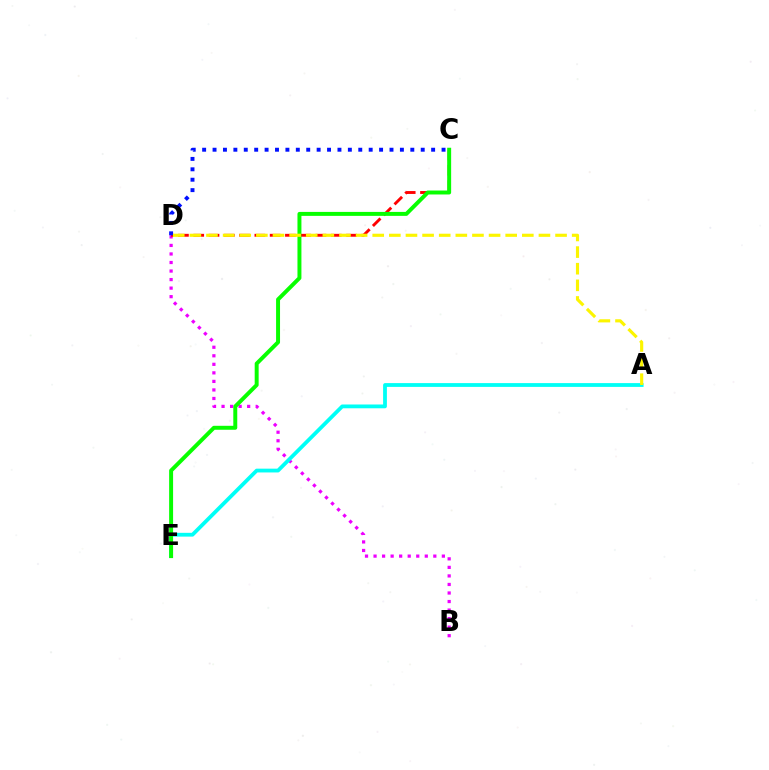{('B', 'D'): [{'color': '#ee00ff', 'line_style': 'dotted', 'thickness': 2.32}], ('C', 'D'): [{'color': '#ff0000', 'line_style': 'dashed', 'thickness': 2.08}, {'color': '#0010ff', 'line_style': 'dotted', 'thickness': 2.83}], ('A', 'E'): [{'color': '#00fff6', 'line_style': 'solid', 'thickness': 2.73}], ('C', 'E'): [{'color': '#08ff00', 'line_style': 'solid', 'thickness': 2.85}], ('A', 'D'): [{'color': '#fcf500', 'line_style': 'dashed', 'thickness': 2.26}]}